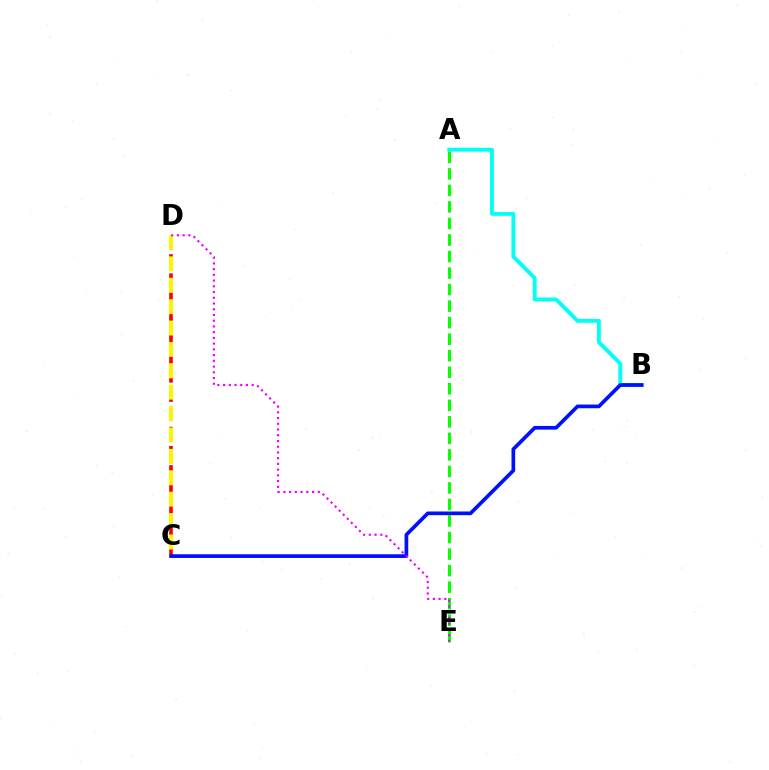{('C', 'D'): [{'color': '#ff0000', 'line_style': 'dashed', 'thickness': 2.61}, {'color': '#fcf500', 'line_style': 'dashed', 'thickness': 2.91}], ('A', 'B'): [{'color': '#00fff6', 'line_style': 'solid', 'thickness': 2.77}], ('A', 'E'): [{'color': '#08ff00', 'line_style': 'dashed', 'thickness': 2.25}], ('B', 'C'): [{'color': '#0010ff', 'line_style': 'solid', 'thickness': 2.66}], ('D', 'E'): [{'color': '#ee00ff', 'line_style': 'dotted', 'thickness': 1.56}]}